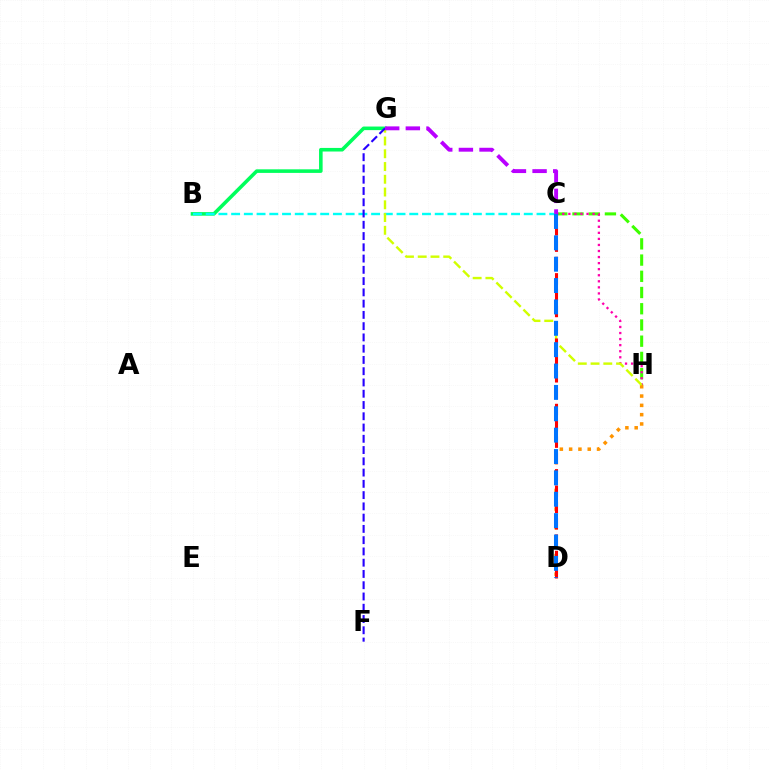{('B', 'G'): [{'color': '#00ff5c', 'line_style': 'solid', 'thickness': 2.58}], ('C', 'H'): [{'color': '#3dff00', 'line_style': 'dashed', 'thickness': 2.2}, {'color': '#ff00ac', 'line_style': 'dotted', 'thickness': 1.65}], ('B', 'C'): [{'color': '#00fff6', 'line_style': 'dashed', 'thickness': 1.73}], ('D', 'H'): [{'color': '#ff9400', 'line_style': 'dotted', 'thickness': 2.53}], ('G', 'H'): [{'color': '#d1ff00', 'line_style': 'dashed', 'thickness': 1.73}], ('C', 'D'): [{'color': '#ff0000', 'line_style': 'dashed', 'thickness': 2.22}, {'color': '#0074ff', 'line_style': 'dashed', 'thickness': 2.9}], ('F', 'G'): [{'color': '#2500ff', 'line_style': 'dashed', 'thickness': 1.53}], ('C', 'G'): [{'color': '#b900ff', 'line_style': 'dashed', 'thickness': 2.8}]}